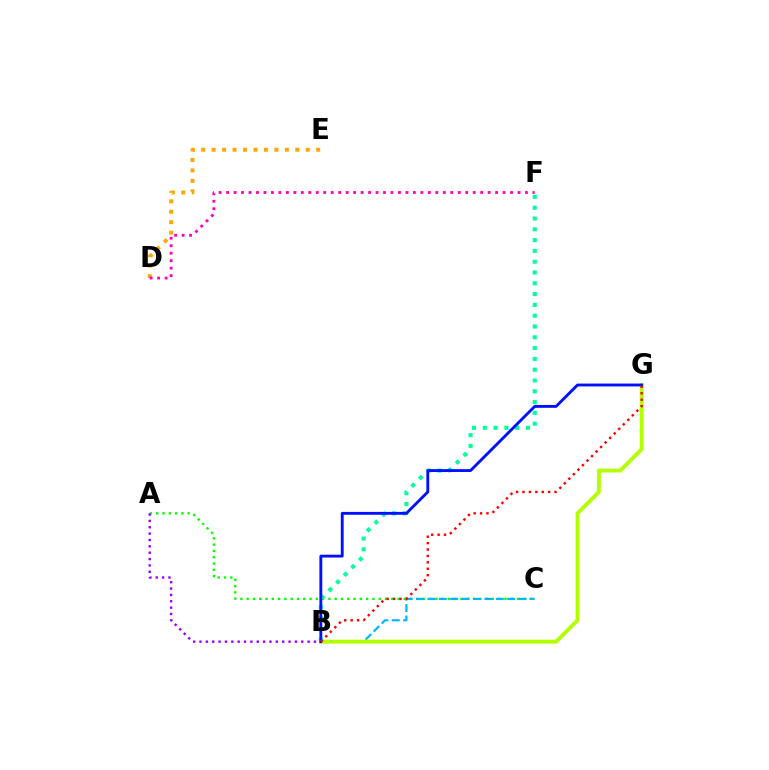{('D', 'E'): [{'color': '#ffa500', 'line_style': 'dotted', 'thickness': 2.84}], ('A', 'C'): [{'color': '#08ff00', 'line_style': 'dotted', 'thickness': 1.71}], ('B', 'F'): [{'color': '#00ff9d', 'line_style': 'dotted', 'thickness': 2.93}], ('A', 'B'): [{'color': '#9b00ff', 'line_style': 'dotted', 'thickness': 1.73}], ('B', 'C'): [{'color': '#00b5ff', 'line_style': 'dashed', 'thickness': 1.55}], ('D', 'F'): [{'color': '#ff00bd', 'line_style': 'dotted', 'thickness': 2.03}], ('B', 'G'): [{'color': '#b3ff00', 'line_style': 'solid', 'thickness': 2.8}, {'color': '#0010ff', 'line_style': 'solid', 'thickness': 2.06}, {'color': '#ff0000', 'line_style': 'dotted', 'thickness': 1.74}]}